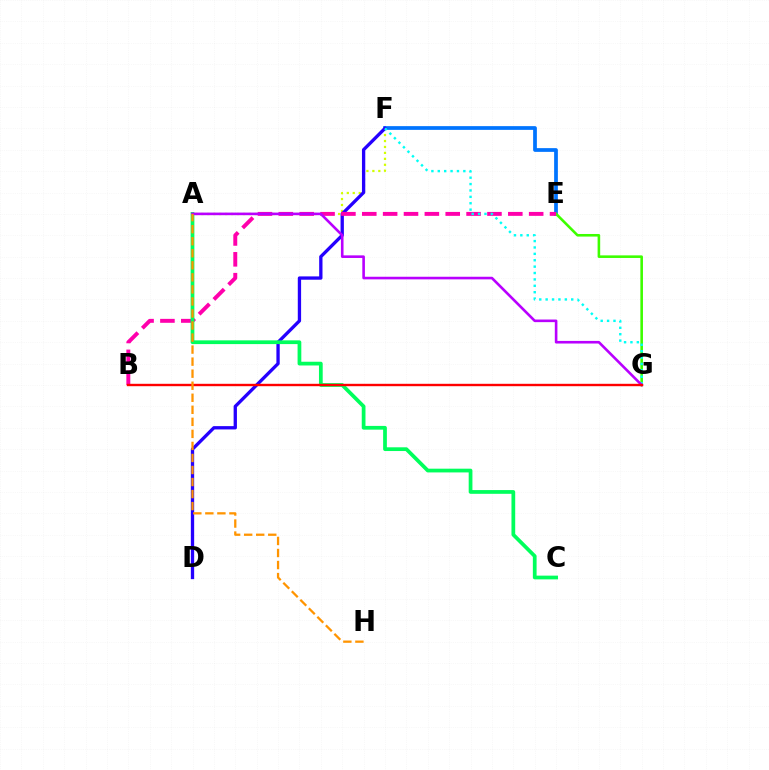{('A', 'F'): [{'color': '#d1ff00', 'line_style': 'dotted', 'thickness': 1.62}], ('E', 'F'): [{'color': '#0074ff', 'line_style': 'solid', 'thickness': 2.69}], ('D', 'F'): [{'color': '#2500ff', 'line_style': 'solid', 'thickness': 2.39}], ('E', 'G'): [{'color': '#3dff00', 'line_style': 'solid', 'thickness': 1.87}], ('B', 'E'): [{'color': '#ff00ac', 'line_style': 'dashed', 'thickness': 2.83}], ('F', 'G'): [{'color': '#00fff6', 'line_style': 'dotted', 'thickness': 1.74}], ('A', 'C'): [{'color': '#00ff5c', 'line_style': 'solid', 'thickness': 2.69}], ('A', 'G'): [{'color': '#b900ff', 'line_style': 'solid', 'thickness': 1.88}], ('B', 'G'): [{'color': '#ff0000', 'line_style': 'solid', 'thickness': 1.72}], ('A', 'H'): [{'color': '#ff9400', 'line_style': 'dashed', 'thickness': 1.64}]}